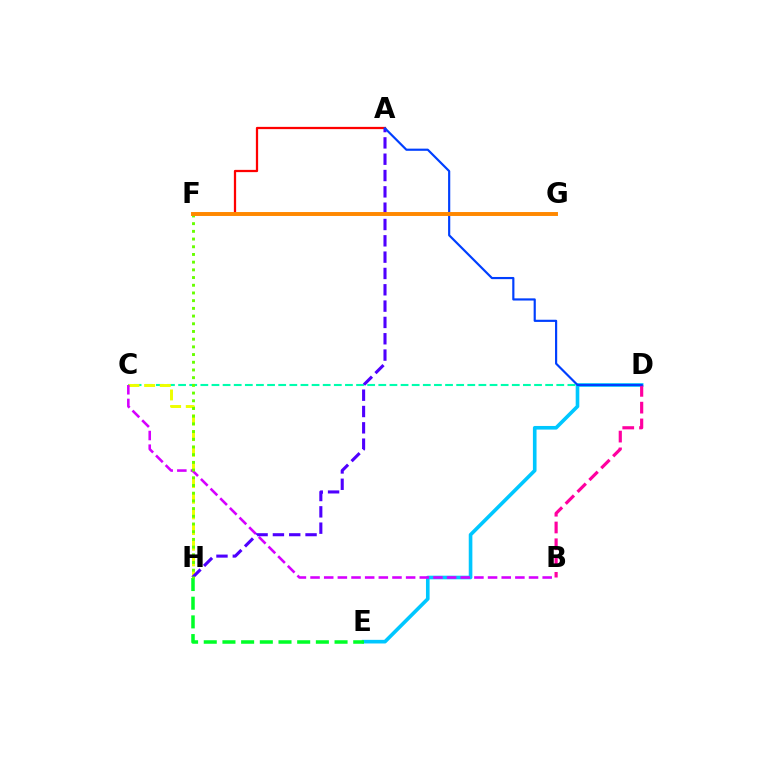{('A', 'F'): [{'color': '#ff0000', 'line_style': 'solid', 'thickness': 1.62}], ('D', 'E'): [{'color': '#00c7ff', 'line_style': 'solid', 'thickness': 2.61}], ('B', 'D'): [{'color': '#ff00a0', 'line_style': 'dashed', 'thickness': 2.28}], ('C', 'D'): [{'color': '#00ffaf', 'line_style': 'dashed', 'thickness': 1.51}], ('C', 'H'): [{'color': '#eeff00', 'line_style': 'dashed', 'thickness': 2.13}], ('B', 'C'): [{'color': '#d600ff', 'line_style': 'dashed', 'thickness': 1.85}], ('A', 'H'): [{'color': '#4f00ff', 'line_style': 'dashed', 'thickness': 2.22}], ('A', 'D'): [{'color': '#003fff', 'line_style': 'solid', 'thickness': 1.56}], ('E', 'H'): [{'color': '#00ff27', 'line_style': 'dashed', 'thickness': 2.54}], ('F', 'H'): [{'color': '#66ff00', 'line_style': 'dotted', 'thickness': 2.09}], ('F', 'G'): [{'color': '#ff8800', 'line_style': 'solid', 'thickness': 2.83}]}